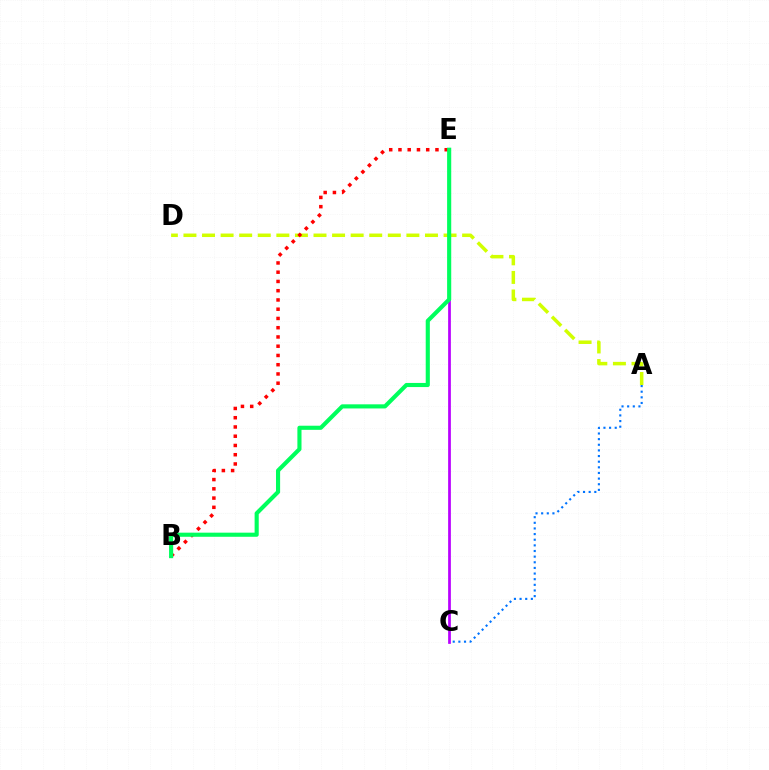{('A', 'D'): [{'color': '#d1ff00', 'line_style': 'dashed', 'thickness': 2.52}], ('C', 'E'): [{'color': '#b900ff', 'line_style': 'solid', 'thickness': 1.97}], ('B', 'E'): [{'color': '#ff0000', 'line_style': 'dotted', 'thickness': 2.51}, {'color': '#00ff5c', 'line_style': 'solid', 'thickness': 2.97}], ('A', 'C'): [{'color': '#0074ff', 'line_style': 'dotted', 'thickness': 1.53}]}